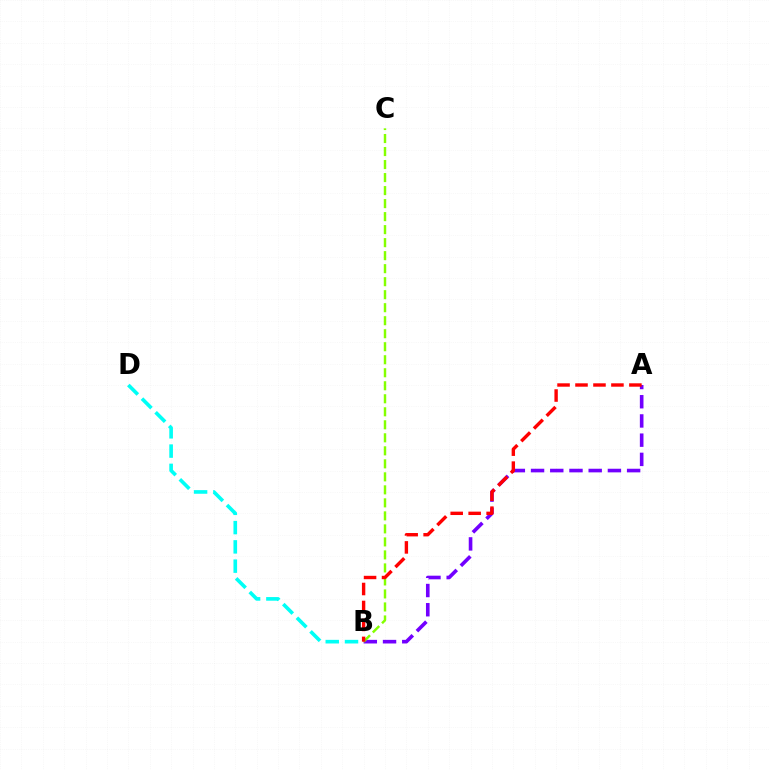{('B', 'D'): [{'color': '#00fff6', 'line_style': 'dashed', 'thickness': 2.62}], ('A', 'B'): [{'color': '#7200ff', 'line_style': 'dashed', 'thickness': 2.61}, {'color': '#ff0000', 'line_style': 'dashed', 'thickness': 2.44}], ('B', 'C'): [{'color': '#84ff00', 'line_style': 'dashed', 'thickness': 1.77}]}